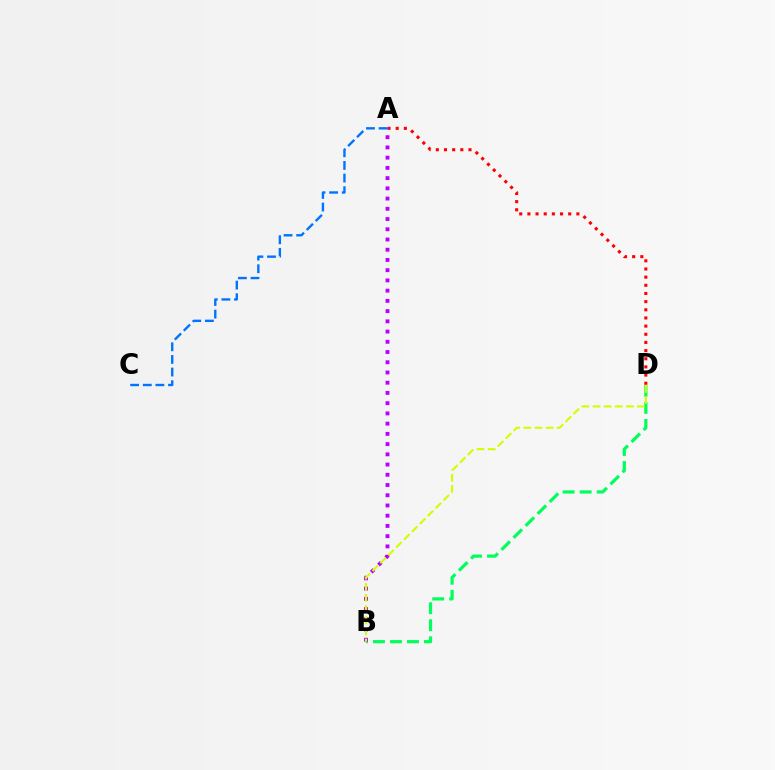{('B', 'D'): [{'color': '#00ff5c', 'line_style': 'dashed', 'thickness': 2.31}, {'color': '#d1ff00', 'line_style': 'dashed', 'thickness': 1.51}], ('A', 'D'): [{'color': '#ff0000', 'line_style': 'dotted', 'thickness': 2.22}], ('A', 'B'): [{'color': '#b900ff', 'line_style': 'dotted', 'thickness': 2.78}], ('A', 'C'): [{'color': '#0074ff', 'line_style': 'dashed', 'thickness': 1.72}]}